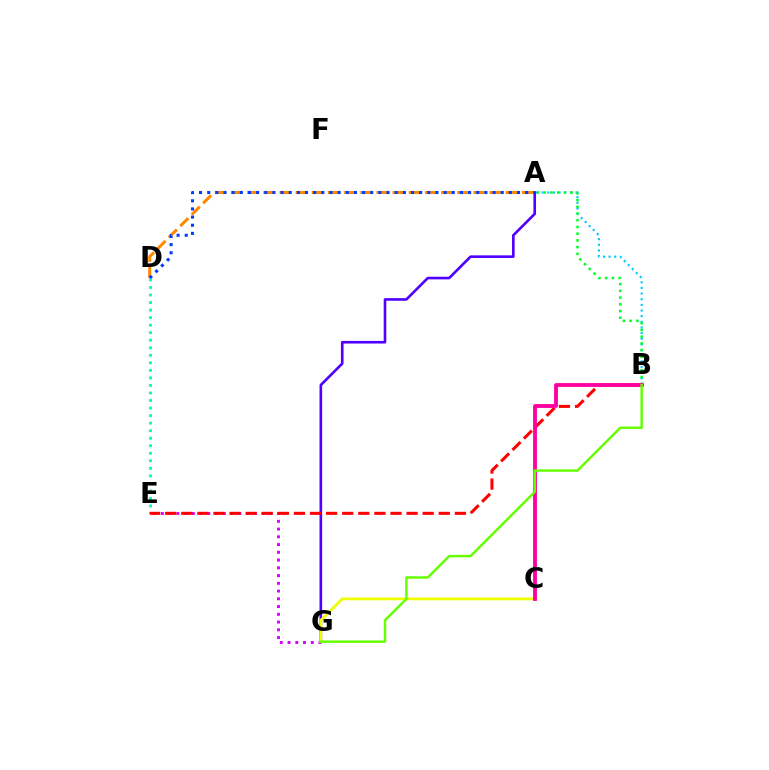{('A', 'B'): [{'color': '#00c7ff', 'line_style': 'dotted', 'thickness': 1.53}, {'color': '#00ff27', 'line_style': 'dotted', 'thickness': 1.83}], ('A', 'D'): [{'color': '#ff8800', 'line_style': 'dashed', 'thickness': 2.19}, {'color': '#003fff', 'line_style': 'dotted', 'thickness': 2.22}], ('E', 'G'): [{'color': '#d600ff', 'line_style': 'dotted', 'thickness': 2.11}], ('A', 'G'): [{'color': '#4f00ff', 'line_style': 'solid', 'thickness': 1.89}], ('D', 'E'): [{'color': '#00ffaf', 'line_style': 'dotted', 'thickness': 2.05}], ('B', 'E'): [{'color': '#ff0000', 'line_style': 'dashed', 'thickness': 2.19}], ('C', 'G'): [{'color': '#eeff00', 'line_style': 'solid', 'thickness': 2.02}], ('B', 'C'): [{'color': '#ff00a0', 'line_style': 'solid', 'thickness': 2.75}], ('B', 'G'): [{'color': '#66ff00', 'line_style': 'solid', 'thickness': 1.77}]}